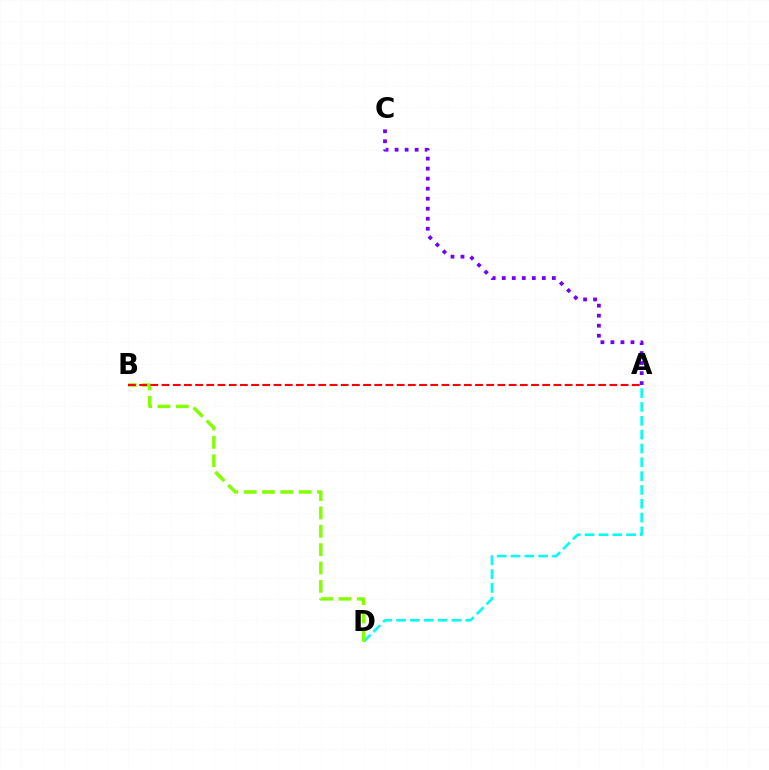{('A', 'D'): [{'color': '#00fff6', 'line_style': 'dashed', 'thickness': 1.88}], ('A', 'C'): [{'color': '#7200ff', 'line_style': 'dotted', 'thickness': 2.72}], ('B', 'D'): [{'color': '#84ff00', 'line_style': 'dashed', 'thickness': 2.49}], ('A', 'B'): [{'color': '#ff0000', 'line_style': 'dashed', 'thickness': 1.52}]}